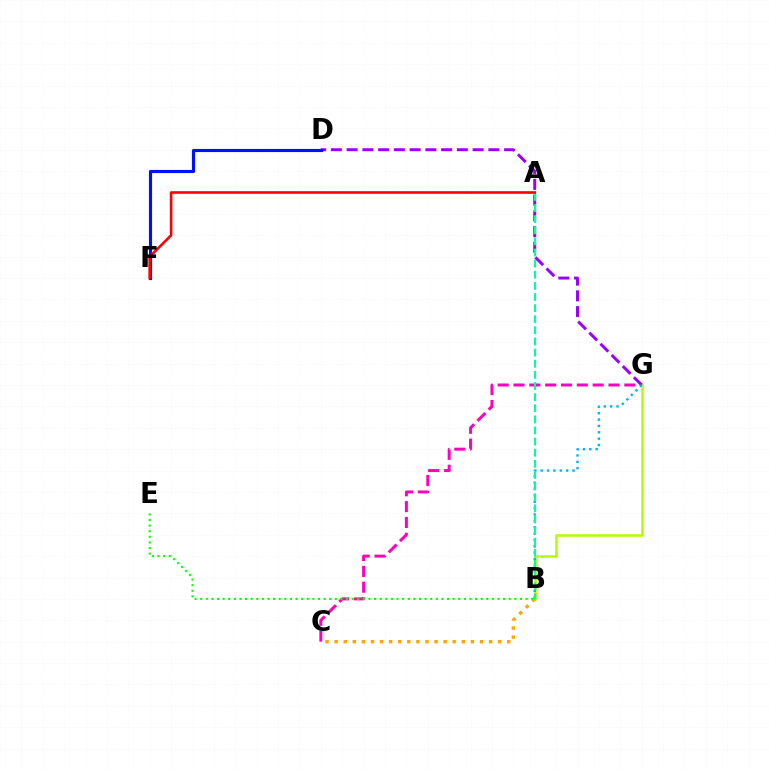{('C', 'G'): [{'color': '#ff00bd', 'line_style': 'dashed', 'thickness': 2.15}], ('B', 'G'): [{'color': '#b3ff00', 'line_style': 'solid', 'thickness': 1.85}, {'color': '#00b5ff', 'line_style': 'dotted', 'thickness': 1.73}], ('B', 'C'): [{'color': '#ffa500', 'line_style': 'dotted', 'thickness': 2.47}], ('B', 'E'): [{'color': '#08ff00', 'line_style': 'dotted', 'thickness': 1.52}], ('D', 'G'): [{'color': '#9b00ff', 'line_style': 'dashed', 'thickness': 2.14}], ('D', 'F'): [{'color': '#0010ff', 'line_style': 'solid', 'thickness': 2.26}], ('A', 'B'): [{'color': '#00ff9d', 'line_style': 'dashed', 'thickness': 1.51}], ('A', 'F'): [{'color': '#ff0000', 'line_style': 'solid', 'thickness': 1.88}]}